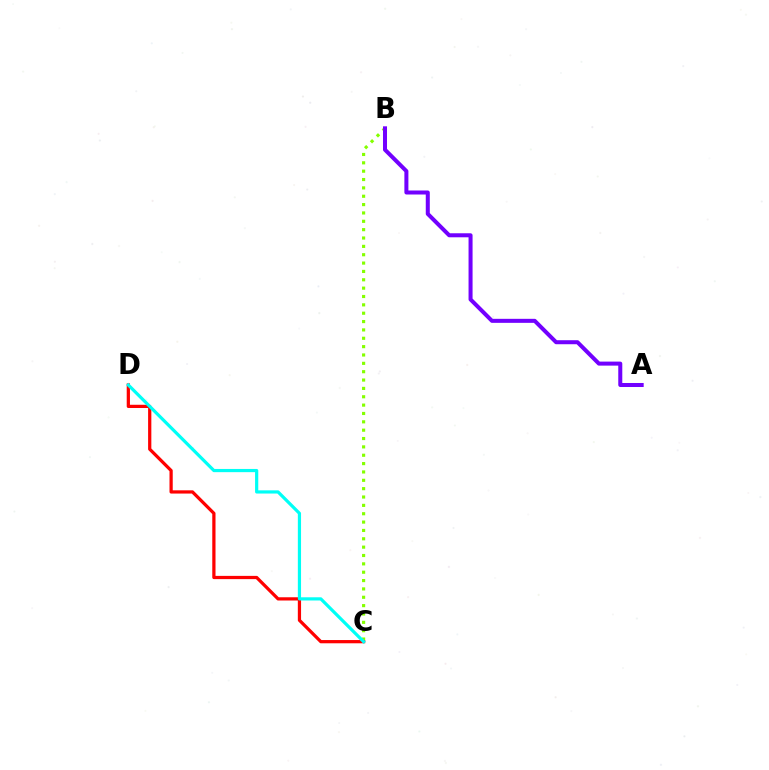{('B', 'C'): [{'color': '#84ff00', 'line_style': 'dotted', 'thickness': 2.27}], ('C', 'D'): [{'color': '#ff0000', 'line_style': 'solid', 'thickness': 2.33}, {'color': '#00fff6', 'line_style': 'solid', 'thickness': 2.31}], ('A', 'B'): [{'color': '#7200ff', 'line_style': 'solid', 'thickness': 2.89}]}